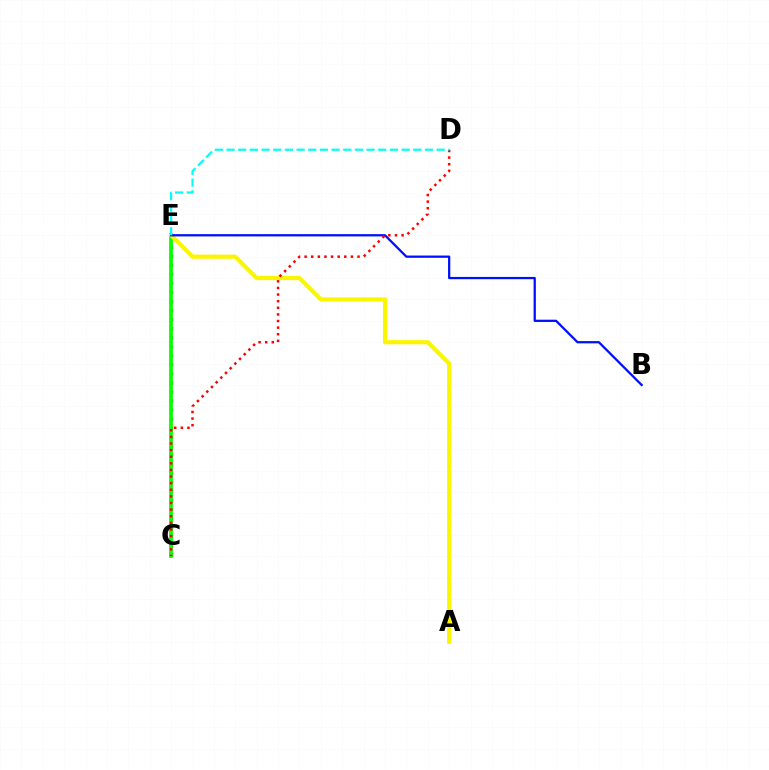{('C', 'E'): [{'color': '#ee00ff', 'line_style': 'dotted', 'thickness': 2.46}, {'color': '#08ff00', 'line_style': 'solid', 'thickness': 2.72}], ('A', 'E'): [{'color': '#fcf500', 'line_style': 'solid', 'thickness': 2.98}], ('B', 'E'): [{'color': '#0010ff', 'line_style': 'solid', 'thickness': 1.63}], ('C', 'D'): [{'color': '#ff0000', 'line_style': 'dotted', 'thickness': 1.8}], ('D', 'E'): [{'color': '#00fff6', 'line_style': 'dashed', 'thickness': 1.59}]}